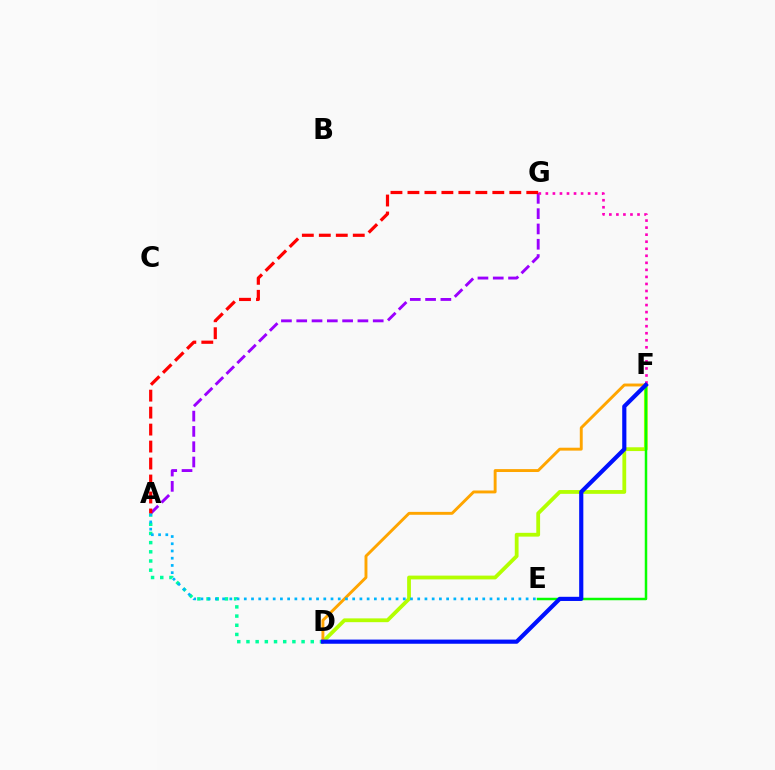{('D', 'F'): [{'color': '#b3ff00', 'line_style': 'solid', 'thickness': 2.73}, {'color': '#ffa500', 'line_style': 'solid', 'thickness': 2.09}, {'color': '#0010ff', 'line_style': 'solid', 'thickness': 3.0}], ('A', 'D'): [{'color': '#00ff9d', 'line_style': 'dotted', 'thickness': 2.5}], ('A', 'G'): [{'color': '#9b00ff', 'line_style': 'dashed', 'thickness': 2.08}, {'color': '#ff0000', 'line_style': 'dashed', 'thickness': 2.31}], ('A', 'E'): [{'color': '#00b5ff', 'line_style': 'dotted', 'thickness': 1.96}], ('E', 'F'): [{'color': '#08ff00', 'line_style': 'solid', 'thickness': 1.79}], ('F', 'G'): [{'color': '#ff00bd', 'line_style': 'dotted', 'thickness': 1.91}]}